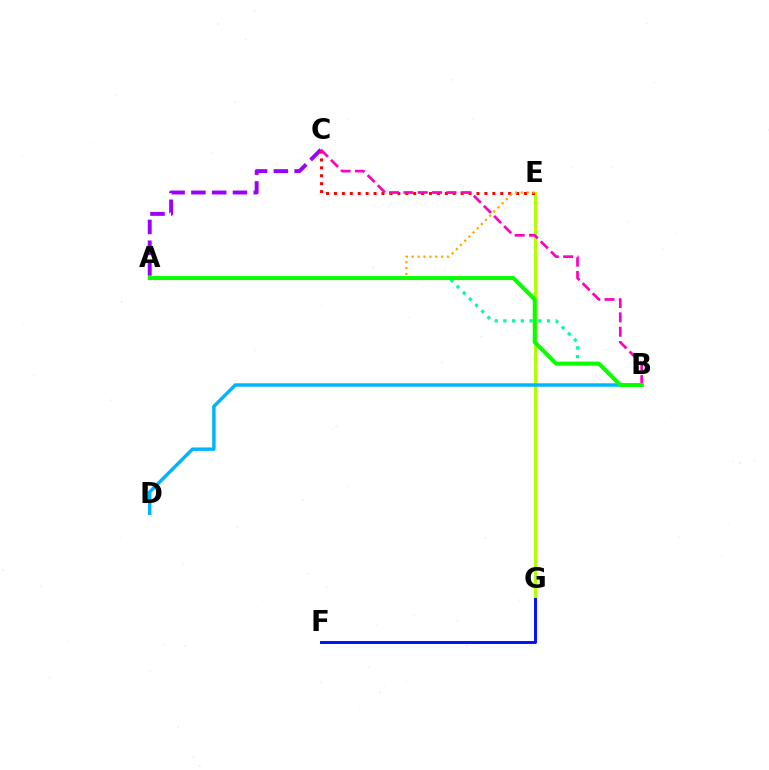{('E', 'G'): [{'color': '#b3ff00', 'line_style': 'solid', 'thickness': 2.21}], ('F', 'G'): [{'color': '#0010ff', 'line_style': 'solid', 'thickness': 2.12}], ('B', 'D'): [{'color': '#00b5ff', 'line_style': 'solid', 'thickness': 2.48}], ('A', 'C'): [{'color': '#9b00ff', 'line_style': 'dashed', 'thickness': 2.82}], ('C', 'E'): [{'color': '#ff0000', 'line_style': 'dotted', 'thickness': 2.15}], ('A', 'B'): [{'color': '#00ff9d', 'line_style': 'dotted', 'thickness': 2.37}, {'color': '#08ff00', 'line_style': 'solid', 'thickness': 2.88}], ('A', 'E'): [{'color': '#ffa500', 'line_style': 'dotted', 'thickness': 1.6}], ('B', 'C'): [{'color': '#ff00bd', 'line_style': 'dashed', 'thickness': 1.95}]}